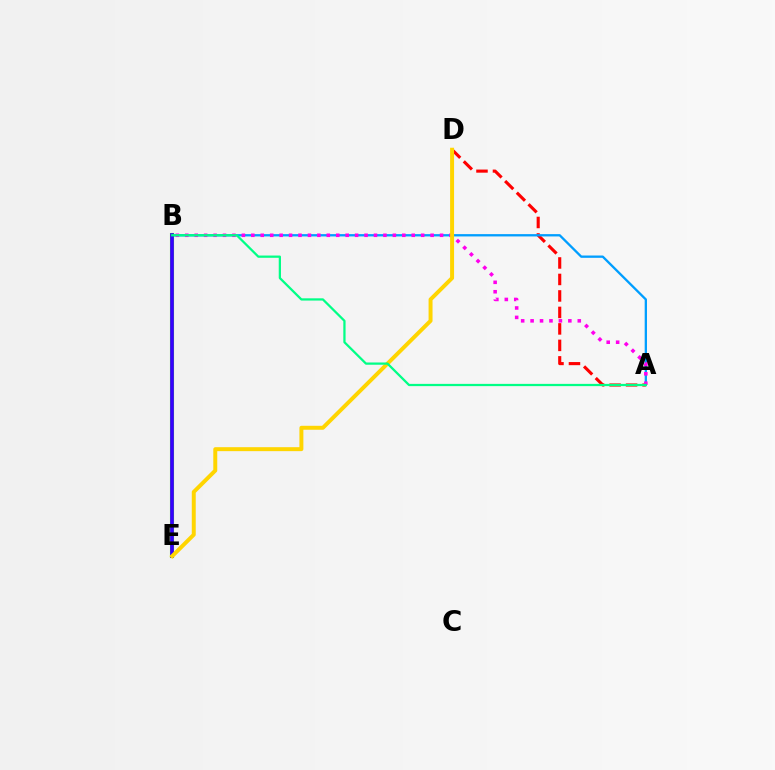{('A', 'D'): [{'color': '#ff0000', 'line_style': 'dashed', 'thickness': 2.24}], ('A', 'B'): [{'color': '#009eff', 'line_style': 'solid', 'thickness': 1.66}, {'color': '#ff00ed', 'line_style': 'dotted', 'thickness': 2.56}, {'color': '#00ff86', 'line_style': 'solid', 'thickness': 1.62}], ('B', 'E'): [{'color': '#4fff00', 'line_style': 'solid', 'thickness': 2.95}, {'color': '#3700ff', 'line_style': 'solid', 'thickness': 2.64}], ('D', 'E'): [{'color': '#ffd500', 'line_style': 'solid', 'thickness': 2.85}]}